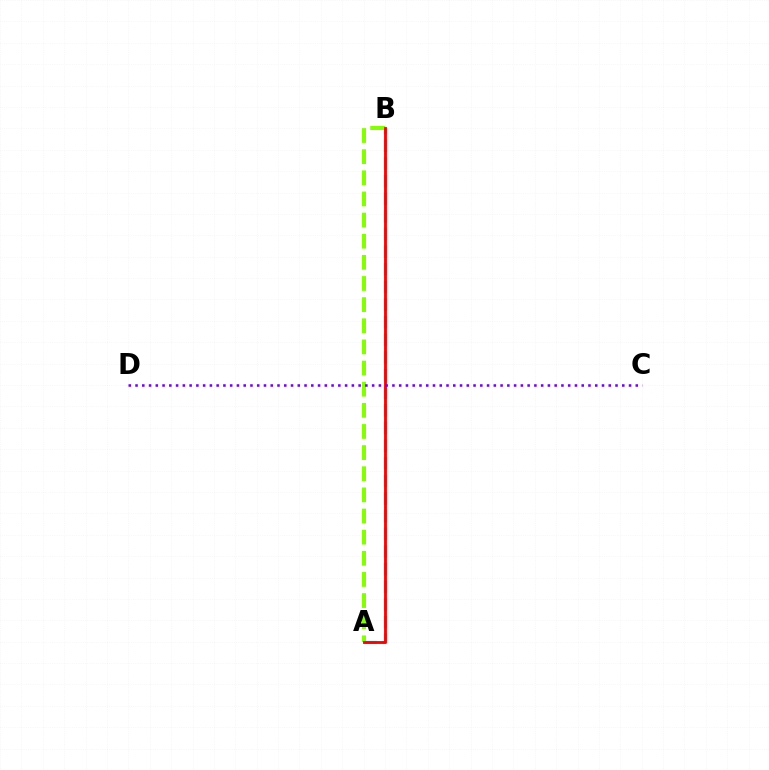{('A', 'B'): [{'color': '#00fff6', 'line_style': 'dashed', 'thickness': 2.4}, {'color': '#84ff00', 'line_style': 'dashed', 'thickness': 2.87}, {'color': '#ff0000', 'line_style': 'solid', 'thickness': 2.04}], ('C', 'D'): [{'color': '#7200ff', 'line_style': 'dotted', 'thickness': 1.84}]}